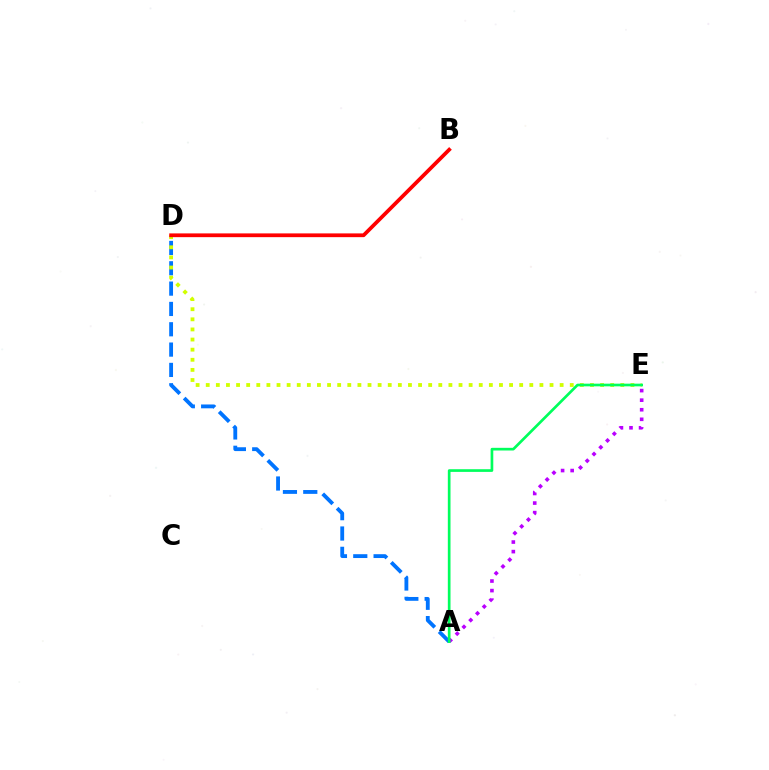{('A', 'D'): [{'color': '#0074ff', 'line_style': 'dashed', 'thickness': 2.76}], ('D', 'E'): [{'color': '#d1ff00', 'line_style': 'dotted', 'thickness': 2.75}], ('A', 'E'): [{'color': '#b900ff', 'line_style': 'dotted', 'thickness': 2.6}, {'color': '#00ff5c', 'line_style': 'solid', 'thickness': 1.93}], ('B', 'D'): [{'color': '#ff0000', 'line_style': 'solid', 'thickness': 2.7}]}